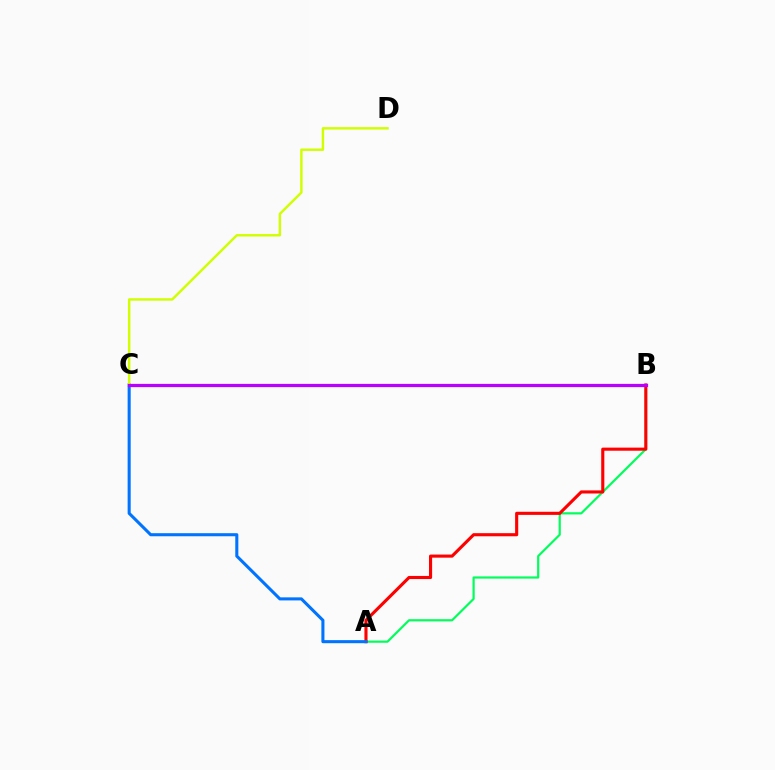{('A', 'B'): [{'color': '#00ff5c', 'line_style': 'solid', 'thickness': 1.58}, {'color': '#ff0000', 'line_style': 'solid', 'thickness': 2.24}], ('A', 'C'): [{'color': '#0074ff', 'line_style': 'solid', 'thickness': 2.21}], ('C', 'D'): [{'color': '#d1ff00', 'line_style': 'solid', 'thickness': 1.76}], ('B', 'C'): [{'color': '#b900ff', 'line_style': 'solid', 'thickness': 2.33}]}